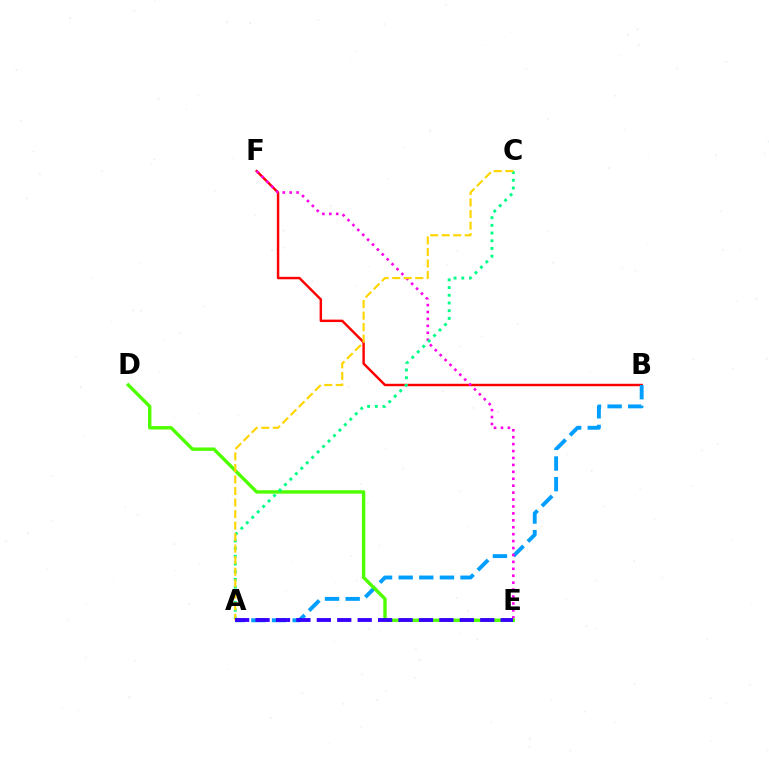{('B', 'F'): [{'color': '#ff0000', 'line_style': 'solid', 'thickness': 1.76}], ('A', 'B'): [{'color': '#009eff', 'line_style': 'dashed', 'thickness': 2.8}], ('E', 'F'): [{'color': '#ff00ed', 'line_style': 'dotted', 'thickness': 1.88}], ('D', 'E'): [{'color': '#4fff00', 'line_style': 'solid', 'thickness': 2.44}], ('A', 'C'): [{'color': '#00ff86', 'line_style': 'dotted', 'thickness': 2.09}, {'color': '#ffd500', 'line_style': 'dashed', 'thickness': 1.57}], ('A', 'E'): [{'color': '#3700ff', 'line_style': 'dashed', 'thickness': 2.77}]}